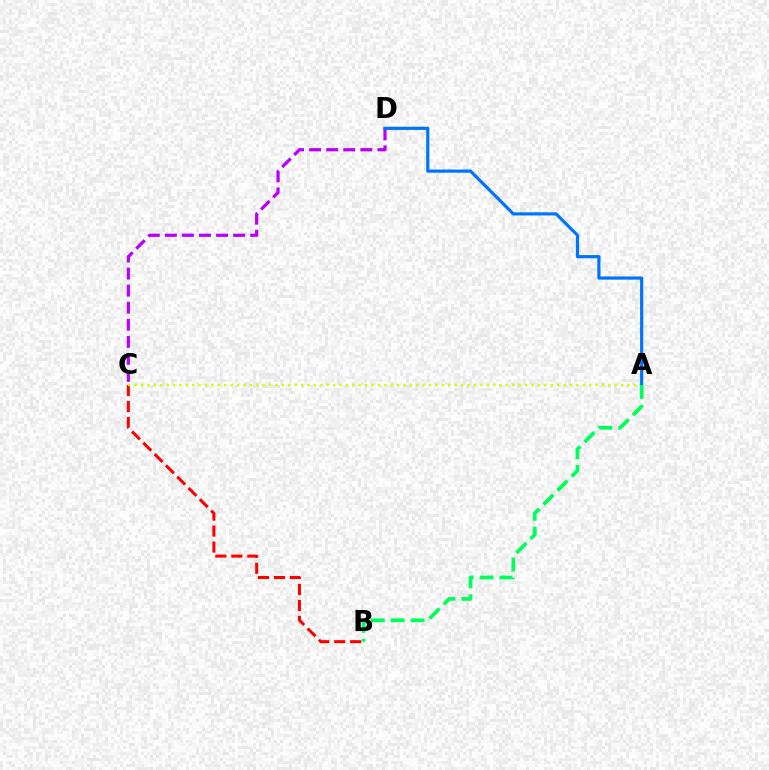{('B', 'C'): [{'color': '#ff0000', 'line_style': 'dashed', 'thickness': 2.17}], ('A', 'C'): [{'color': '#d1ff00', 'line_style': 'dotted', 'thickness': 1.74}], ('C', 'D'): [{'color': '#b900ff', 'line_style': 'dashed', 'thickness': 2.32}], ('A', 'D'): [{'color': '#0074ff', 'line_style': 'solid', 'thickness': 2.28}], ('A', 'B'): [{'color': '#00ff5c', 'line_style': 'dashed', 'thickness': 2.7}]}